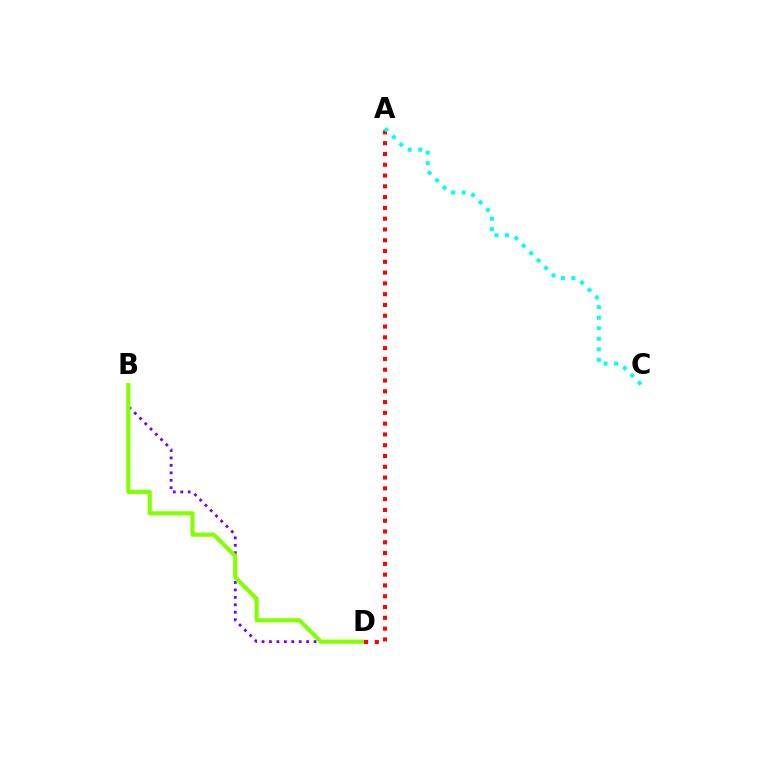{('B', 'D'): [{'color': '#7200ff', 'line_style': 'dotted', 'thickness': 2.02}, {'color': '#84ff00', 'line_style': 'solid', 'thickness': 2.98}], ('A', 'D'): [{'color': '#ff0000', 'line_style': 'dotted', 'thickness': 2.93}], ('A', 'C'): [{'color': '#00fff6', 'line_style': 'dotted', 'thickness': 2.86}]}